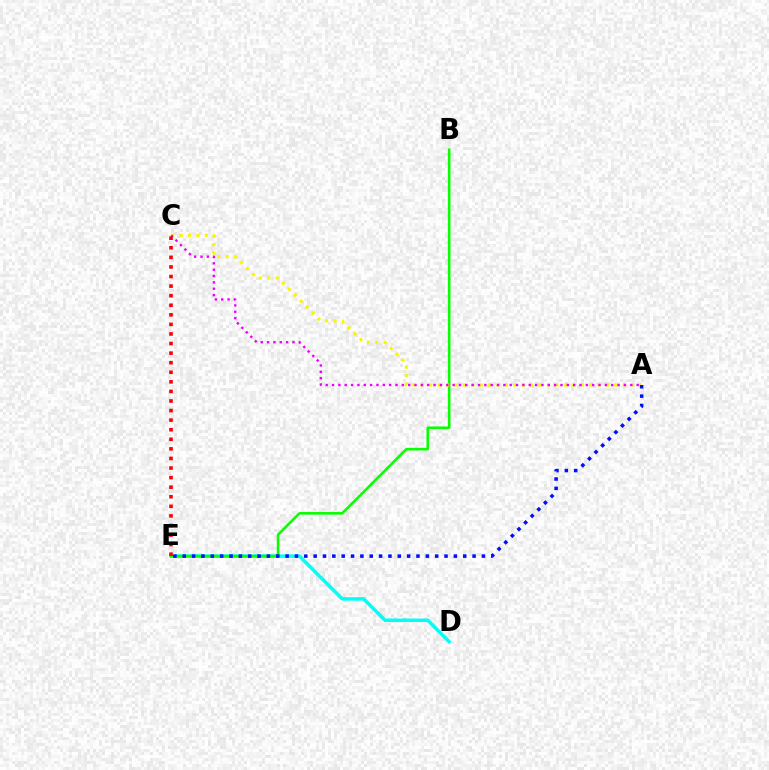{('D', 'E'): [{'color': '#00fff6', 'line_style': 'solid', 'thickness': 2.53}], ('B', 'E'): [{'color': '#08ff00', 'line_style': 'solid', 'thickness': 1.88}], ('A', 'C'): [{'color': '#fcf500', 'line_style': 'dotted', 'thickness': 2.29}, {'color': '#ee00ff', 'line_style': 'dotted', 'thickness': 1.72}], ('A', 'E'): [{'color': '#0010ff', 'line_style': 'dotted', 'thickness': 2.54}], ('C', 'E'): [{'color': '#ff0000', 'line_style': 'dotted', 'thickness': 2.6}]}